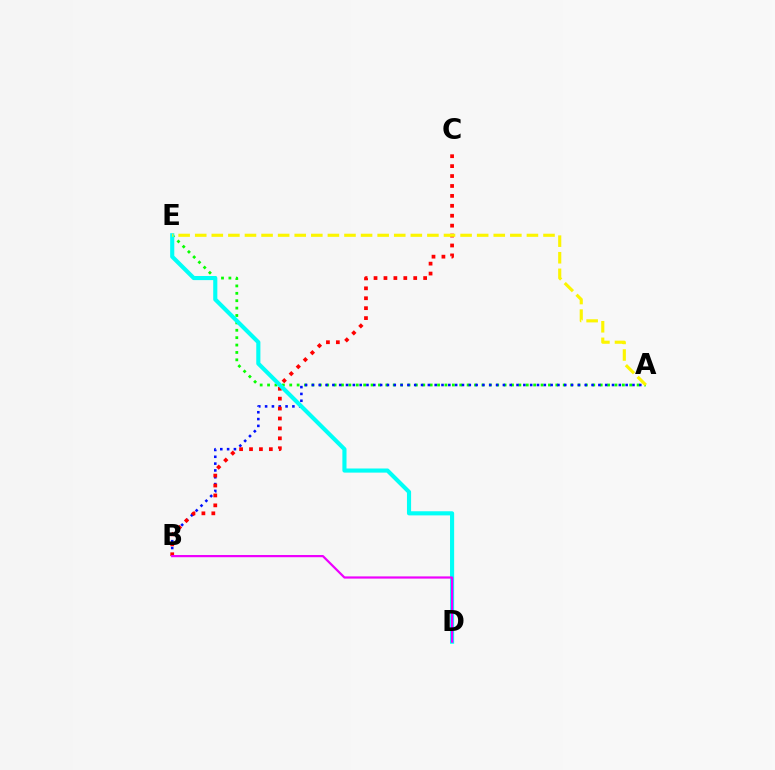{('A', 'E'): [{'color': '#08ff00', 'line_style': 'dotted', 'thickness': 2.01}, {'color': '#fcf500', 'line_style': 'dashed', 'thickness': 2.25}], ('A', 'B'): [{'color': '#0010ff', 'line_style': 'dotted', 'thickness': 1.85}], ('B', 'C'): [{'color': '#ff0000', 'line_style': 'dotted', 'thickness': 2.7}], ('D', 'E'): [{'color': '#00fff6', 'line_style': 'solid', 'thickness': 2.97}], ('B', 'D'): [{'color': '#ee00ff', 'line_style': 'solid', 'thickness': 1.59}]}